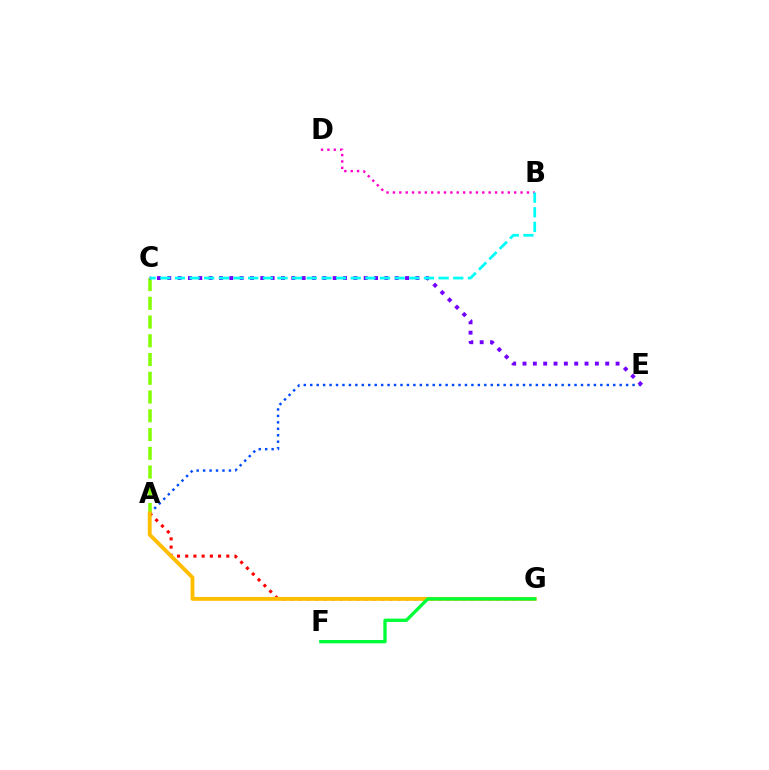{('A', 'G'): [{'color': '#ff0000', 'line_style': 'dotted', 'thickness': 2.23}, {'color': '#ffbd00', 'line_style': 'solid', 'thickness': 2.77}], ('A', 'E'): [{'color': '#004bff', 'line_style': 'dotted', 'thickness': 1.75}], ('A', 'C'): [{'color': '#84ff00', 'line_style': 'dashed', 'thickness': 2.55}], ('C', 'E'): [{'color': '#7200ff', 'line_style': 'dotted', 'thickness': 2.81}], ('B', 'D'): [{'color': '#ff00cf', 'line_style': 'dotted', 'thickness': 1.73}], ('B', 'C'): [{'color': '#00fff6', 'line_style': 'dashed', 'thickness': 1.99}], ('F', 'G'): [{'color': '#00ff39', 'line_style': 'solid', 'thickness': 2.4}]}